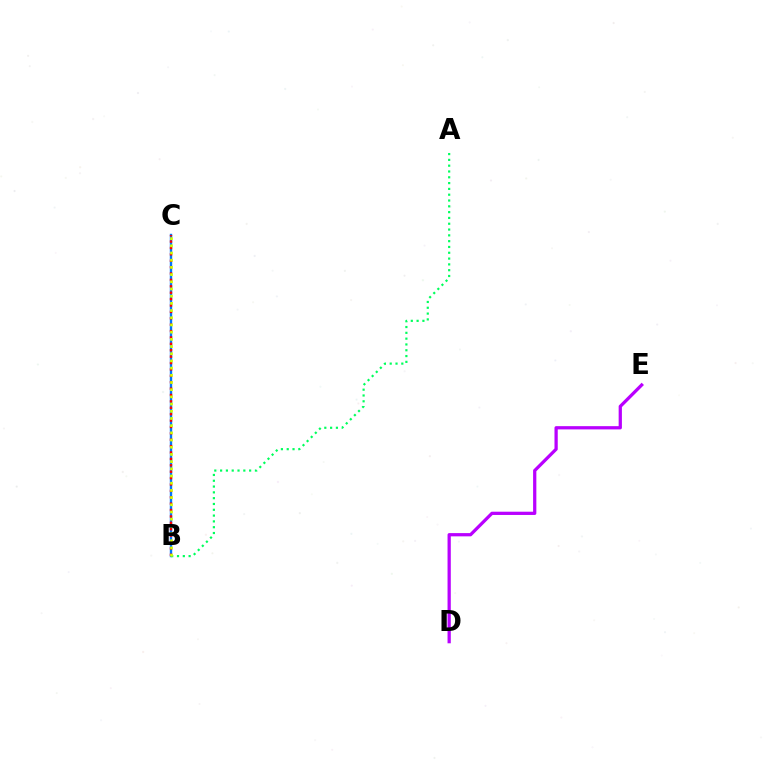{('B', 'C'): [{'color': '#0074ff', 'line_style': 'solid', 'thickness': 1.73}, {'color': '#ff0000', 'line_style': 'dotted', 'thickness': 1.74}, {'color': '#d1ff00', 'line_style': 'dotted', 'thickness': 1.95}], ('A', 'B'): [{'color': '#00ff5c', 'line_style': 'dotted', 'thickness': 1.58}], ('D', 'E'): [{'color': '#b900ff', 'line_style': 'solid', 'thickness': 2.34}]}